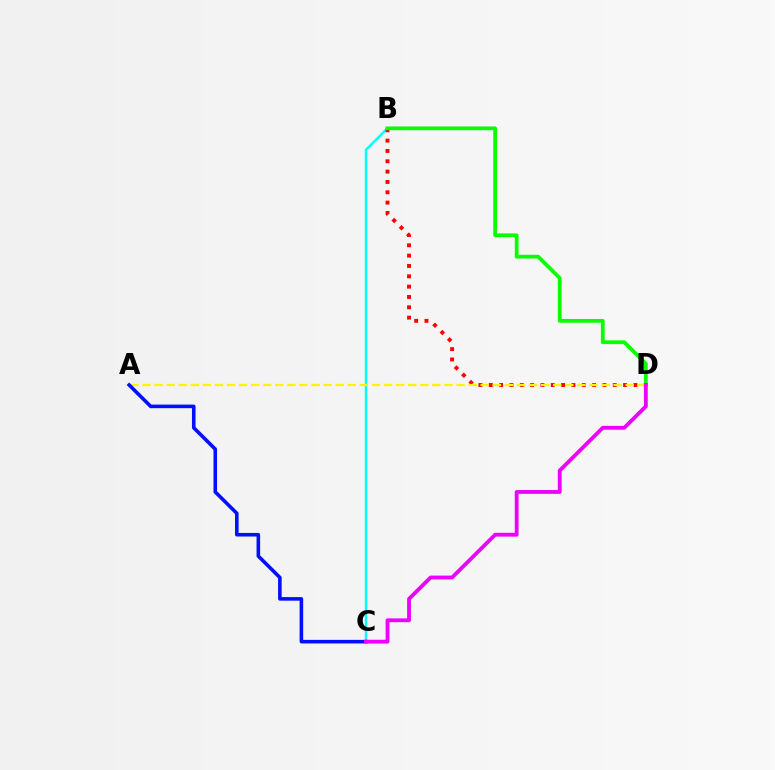{('B', 'C'): [{'color': '#00fff6', 'line_style': 'solid', 'thickness': 1.69}], ('B', 'D'): [{'color': '#ff0000', 'line_style': 'dotted', 'thickness': 2.81}, {'color': '#08ff00', 'line_style': 'solid', 'thickness': 2.71}], ('A', 'D'): [{'color': '#fcf500', 'line_style': 'dashed', 'thickness': 1.64}], ('A', 'C'): [{'color': '#0010ff', 'line_style': 'solid', 'thickness': 2.58}], ('C', 'D'): [{'color': '#ee00ff', 'line_style': 'solid', 'thickness': 2.75}]}